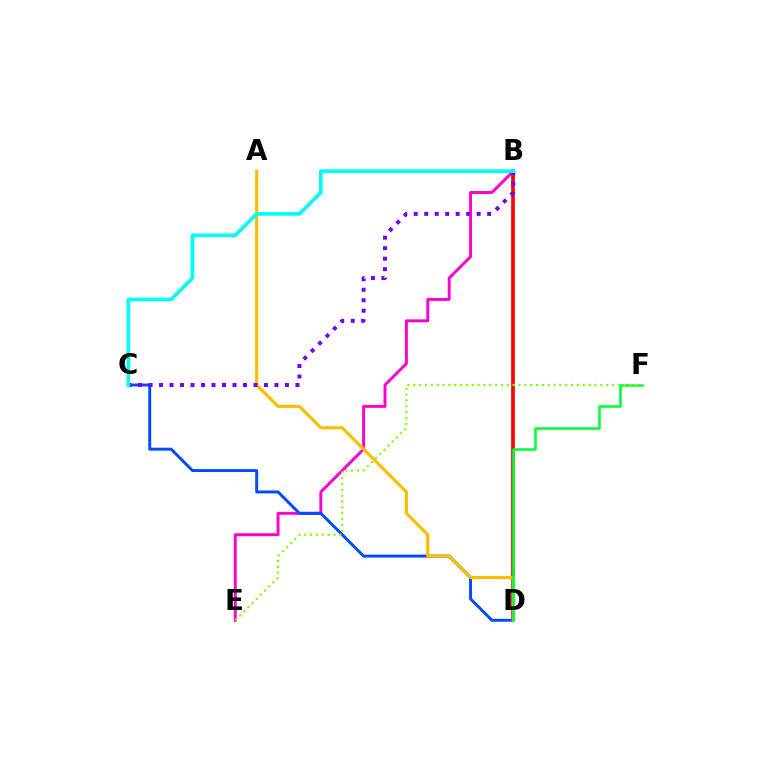{('B', 'E'): [{'color': '#ff00cf', 'line_style': 'solid', 'thickness': 2.12}], ('B', 'D'): [{'color': '#ff0000', 'line_style': 'solid', 'thickness': 2.65}], ('C', 'D'): [{'color': '#004bff', 'line_style': 'solid', 'thickness': 2.12}], ('A', 'D'): [{'color': '#ffbd00', 'line_style': 'solid', 'thickness': 2.27}], ('B', 'C'): [{'color': '#7200ff', 'line_style': 'dotted', 'thickness': 2.85}, {'color': '#00fff6', 'line_style': 'solid', 'thickness': 2.65}], ('D', 'F'): [{'color': '#00ff39', 'line_style': 'solid', 'thickness': 1.84}], ('E', 'F'): [{'color': '#84ff00', 'line_style': 'dotted', 'thickness': 1.59}]}